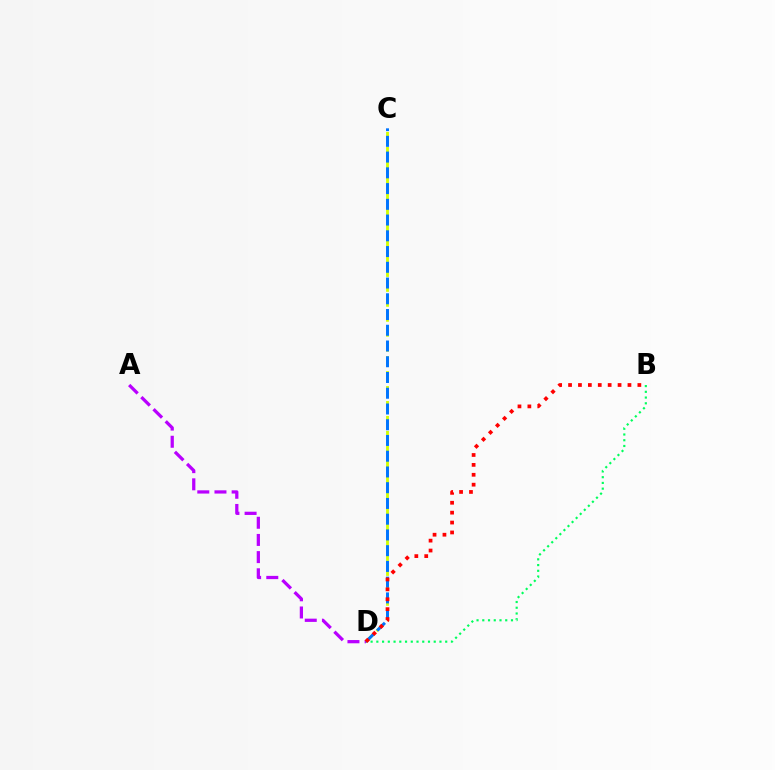{('B', 'D'): [{'color': '#00ff5c', 'line_style': 'dotted', 'thickness': 1.56}, {'color': '#ff0000', 'line_style': 'dotted', 'thickness': 2.69}], ('C', 'D'): [{'color': '#d1ff00', 'line_style': 'dashed', 'thickness': 2.03}, {'color': '#0074ff', 'line_style': 'dashed', 'thickness': 2.14}], ('A', 'D'): [{'color': '#b900ff', 'line_style': 'dashed', 'thickness': 2.33}]}